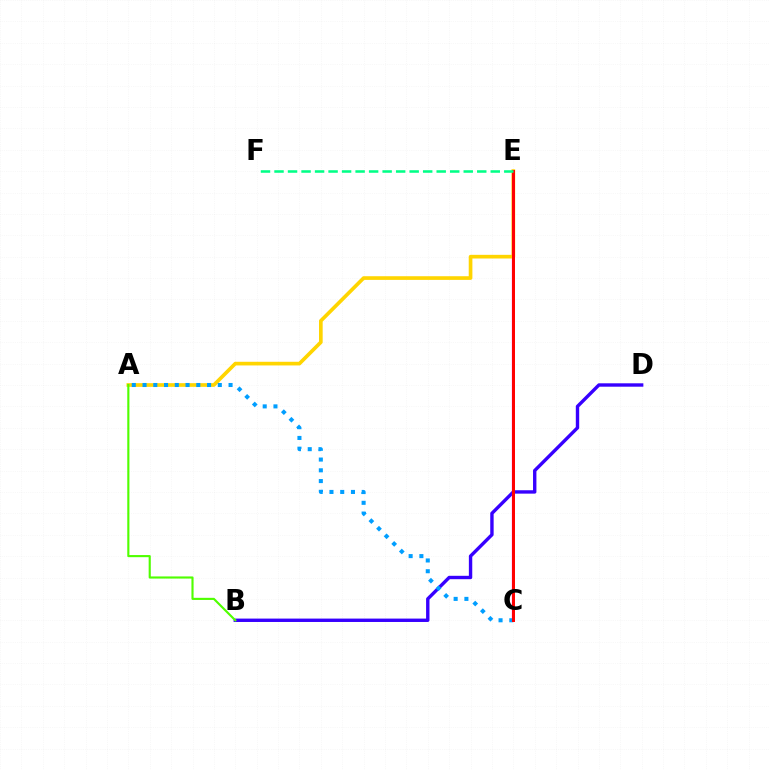{('B', 'D'): [{'color': '#3700ff', 'line_style': 'solid', 'thickness': 2.44}], ('C', 'E'): [{'color': '#ff00ed', 'line_style': 'solid', 'thickness': 1.62}, {'color': '#ff0000', 'line_style': 'solid', 'thickness': 2.15}], ('A', 'E'): [{'color': '#ffd500', 'line_style': 'solid', 'thickness': 2.64}], ('A', 'C'): [{'color': '#009eff', 'line_style': 'dotted', 'thickness': 2.92}], ('A', 'B'): [{'color': '#4fff00', 'line_style': 'solid', 'thickness': 1.53}], ('E', 'F'): [{'color': '#00ff86', 'line_style': 'dashed', 'thickness': 1.84}]}